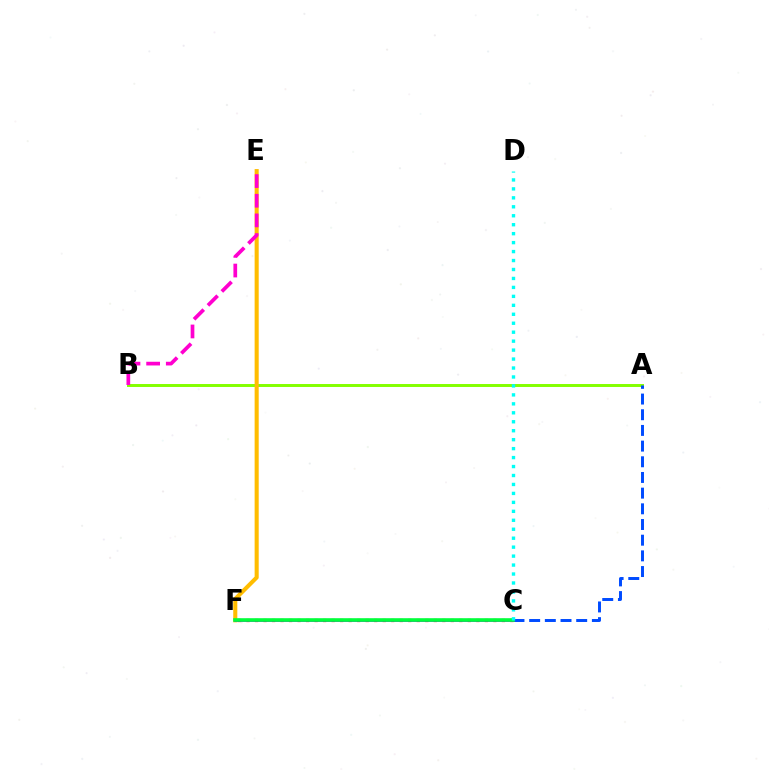{('C', 'F'): [{'color': '#ff0000', 'line_style': 'dotted', 'thickness': 2.31}, {'color': '#7200ff', 'line_style': 'solid', 'thickness': 1.91}, {'color': '#00ff39', 'line_style': 'solid', 'thickness': 2.59}], ('A', 'B'): [{'color': '#84ff00', 'line_style': 'solid', 'thickness': 2.13}], ('E', 'F'): [{'color': '#ffbd00', 'line_style': 'solid', 'thickness': 2.93}], ('A', 'C'): [{'color': '#004bff', 'line_style': 'dashed', 'thickness': 2.13}], ('B', 'E'): [{'color': '#ff00cf', 'line_style': 'dashed', 'thickness': 2.67}], ('C', 'D'): [{'color': '#00fff6', 'line_style': 'dotted', 'thickness': 2.43}]}